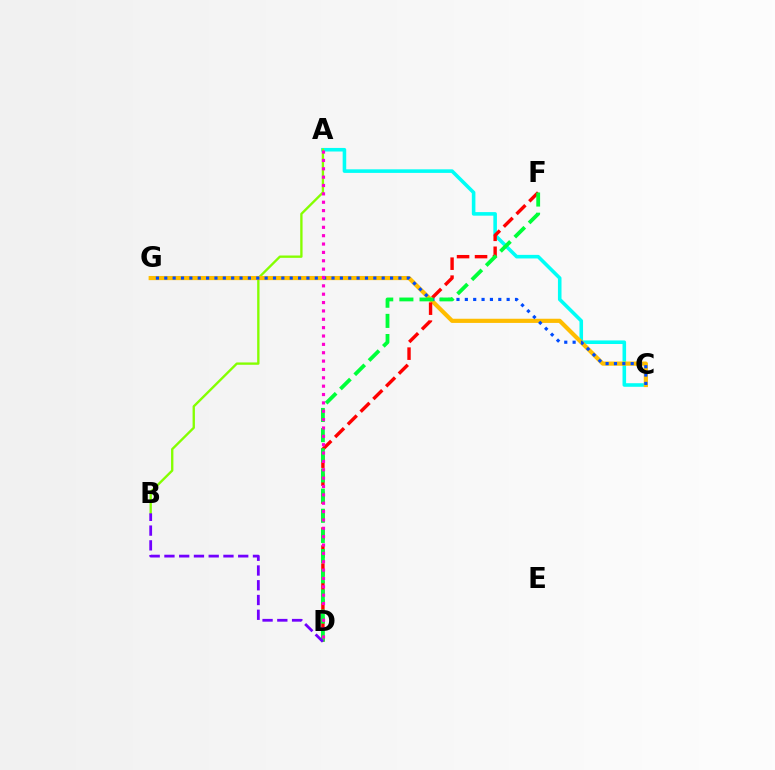{('A', 'C'): [{'color': '#00fff6', 'line_style': 'solid', 'thickness': 2.57}], ('A', 'B'): [{'color': '#84ff00', 'line_style': 'solid', 'thickness': 1.69}], ('C', 'G'): [{'color': '#ffbd00', 'line_style': 'solid', 'thickness': 3.0}, {'color': '#004bff', 'line_style': 'dotted', 'thickness': 2.27}], ('D', 'F'): [{'color': '#ff0000', 'line_style': 'dashed', 'thickness': 2.44}, {'color': '#00ff39', 'line_style': 'dashed', 'thickness': 2.74}], ('B', 'D'): [{'color': '#7200ff', 'line_style': 'dashed', 'thickness': 2.0}], ('A', 'D'): [{'color': '#ff00cf', 'line_style': 'dotted', 'thickness': 2.27}]}